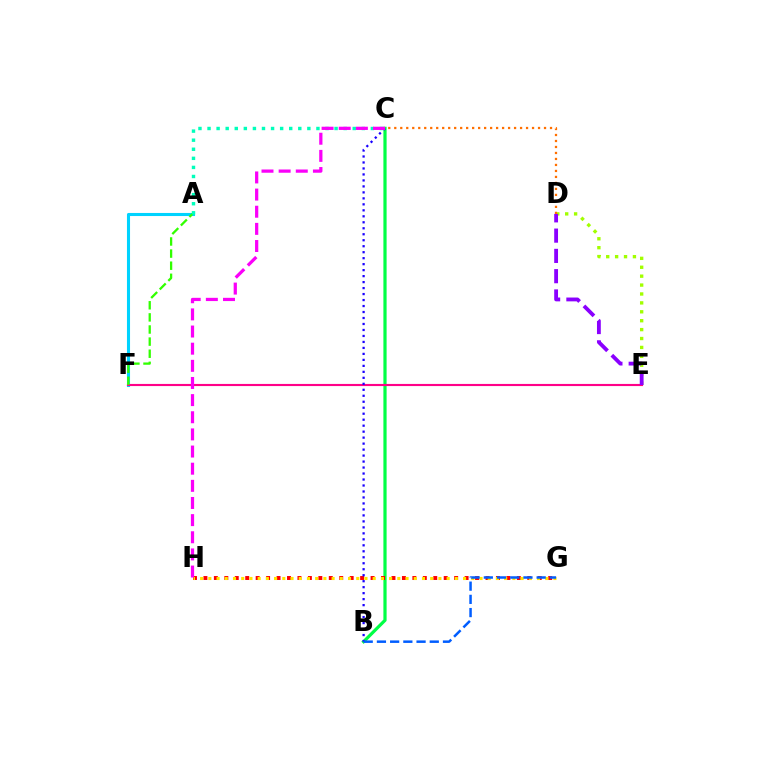{('B', 'C'): [{'color': '#00ff45', 'line_style': 'solid', 'thickness': 2.31}, {'color': '#1900ff', 'line_style': 'dotted', 'thickness': 1.63}], ('G', 'H'): [{'color': '#ff0000', 'line_style': 'dotted', 'thickness': 2.84}, {'color': '#ffe600', 'line_style': 'dotted', 'thickness': 2.23}], ('A', 'F'): [{'color': '#00d3ff', 'line_style': 'solid', 'thickness': 2.21}, {'color': '#31ff00', 'line_style': 'dashed', 'thickness': 1.65}], ('D', 'E'): [{'color': '#a2ff00', 'line_style': 'dotted', 'thickness': 2.42}, {'color': '#8a00ff', 'line_style': 'dashed', 'thickness': 2.76}], ('E', 'F'): [{'color': '#ff0088', 'line_style': 'solid', 'thickness': 1.54}], ('C', 'D'): [{'color': '#ff7000', 'line_style': 'dotted', 'thickness': 1.63}], ('B', 'G'): [{'color': '#005dff', 'line_style': 'dashed', 'thickness': 1.79}], ('A', 'C'): [{'color': '#00ffbb', 'line_style': 'dotted', 'thickness': 2.47}], ('C', 'H'): [{'color': '#fa00f9', 'line_style': 'dashed', 'thickness': 2.33}]}